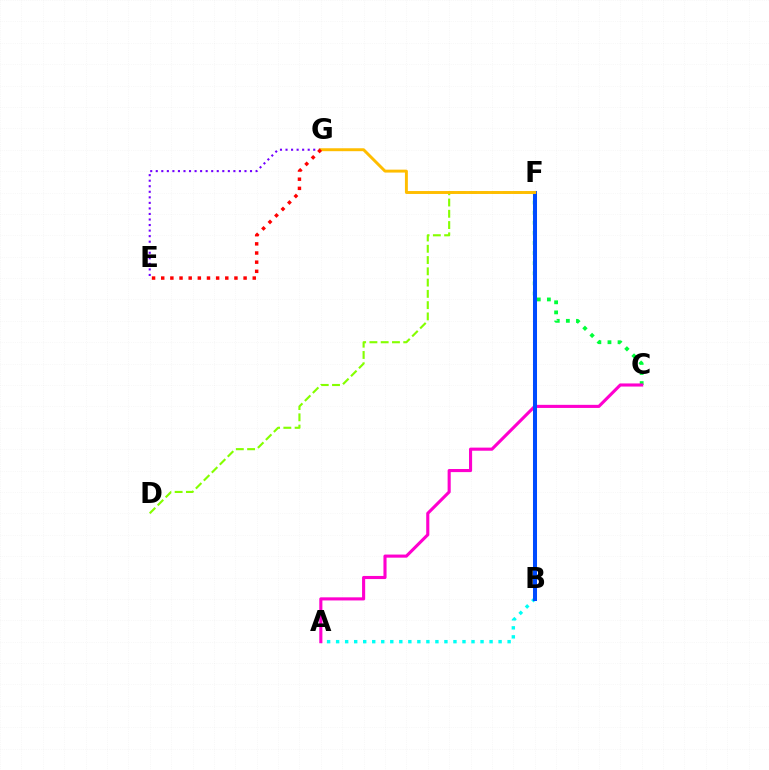{('A', 'B'): [{'color': '#00fff6', 'line_style': 'dotted', 'thickness': 2.45}], ('E', 'G'): [{'color': '#7200ff', 'line_style': 'dotted', 'thickness': 1.51}, {'color': '#ff0000', 'line_style': 'dotted', 'thickness': 2.49}], ('D', 'F'): [{'color': '#84ff00', 'line_style': 'dashed', 'thickness': 1.53}], ('C', 'F'): [{'color': '#00ff39', 'line_style': 'dotted', 'thickness': 2.74}], ('A', 'C'): [{'color': '#ff00cf', 'line_style': 'solid', 'thickness': 2.24}], ('B', 'F'): [{'color': '#004bff', 'line_style': 'solid', 'thickness': 2.89}], ('F', 'G'): [{'color': '#ffbd00', 'line_style': 'solid', 'thickness': 2.11}]}